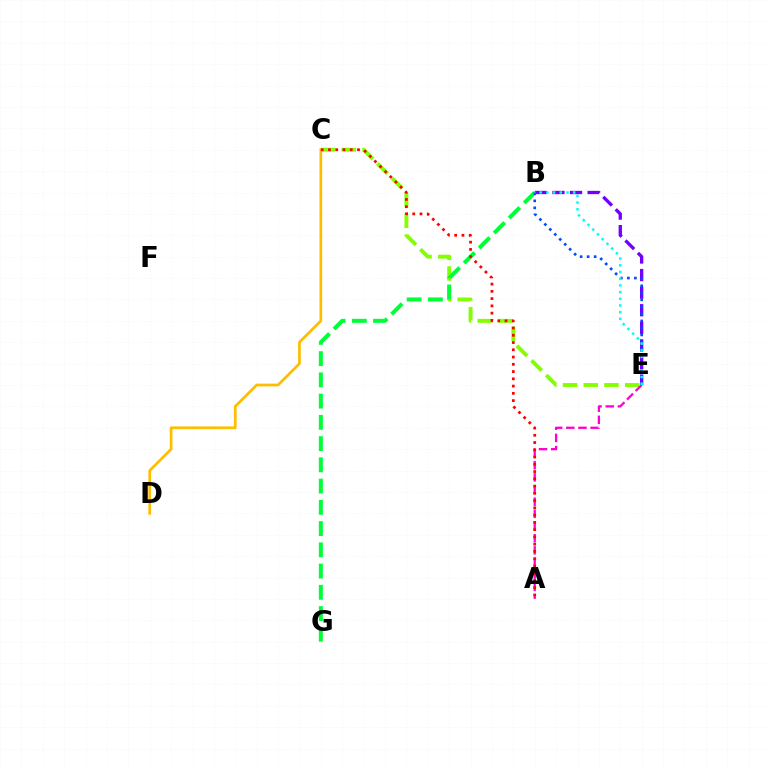{('C', 'E'): [{'color': '#84ff00', 'line_style': 'dashed', 'thickness': 2.82}], ('B', 'E'): [{'color': '#7200ff', 'line_style': 'dashed', 'thickness': 2.39}, {'color': '#004bff', 'line_style': 'dotted', 'thickness': 1.91}, {'color': '#00fff6', 'line_style': 'dotted', 'thickness': 1.82}], ('A', 'E'): [{'color': '#ff00cf', 'line_style': 'dashed', 'thickness': 1.65}], ('C', 'D'): [{'color': '#ffbd00', 'line_style': 'solid', 'thickness': 1.96}], ('B', 'G'): [{'color': '#00ff39', 'line_style': 'dashed', 'thickness': 2.89}], ('A', 'C'): [{'color': '#ff0000', 'line_style': 'dotted', 'thickness': 1.97}]}